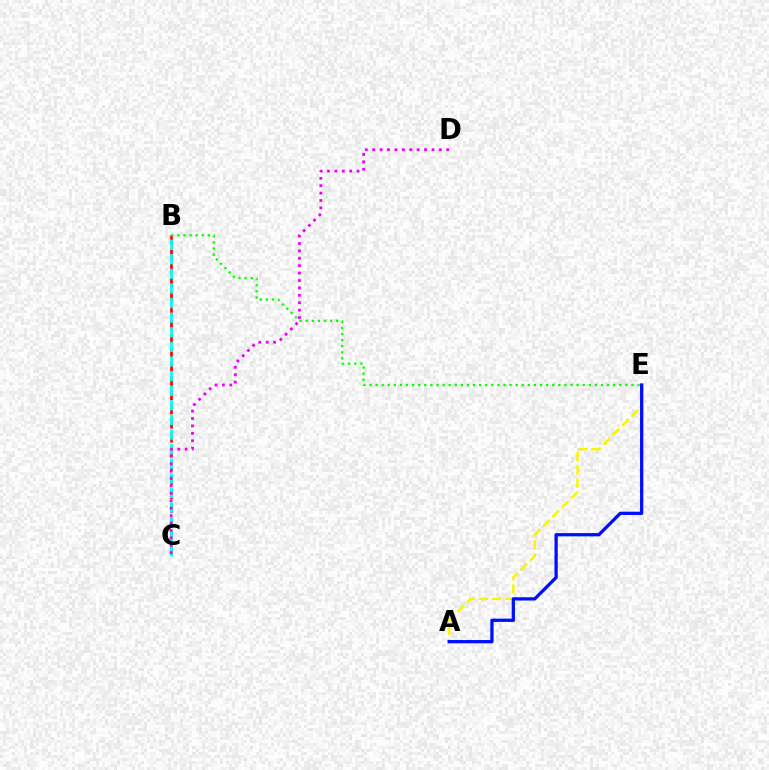{('A', 'E'): [{'color': '#fcf500', 'line_style': 'dashed', 'thickness': 1.8}, {'color': '#0010ff', 'line_style': 'solid', 'thickness': 2.37}], ('B', 'C'): [{'color': '#ff0000', 'line_style': 'dashed', 'thickness': 1.91}, {'color': '#00fff6', 'line_style': 'dashed', 'thickness': 1.98}], ('B', 'E'): [{'color': '#08ff00', 'line_style': 'dotted', 'thickness': 1.66}], ('C', 'D'): [{'color': '#ee00ff', 'line_style': 'dotted', 'thickness': 2.01}]}